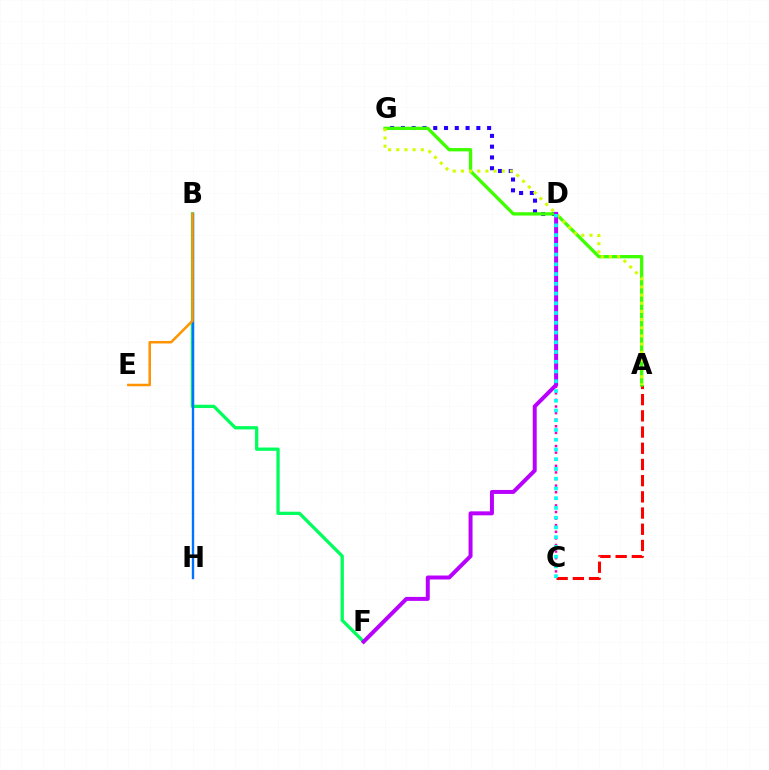{('B', 'F'): [{'color': '#00ff5c', 'line_style': 'solid', 'thickness': 2.37}], ('B', 'H'): [{'color': '#0074ff', 'line_style': 'solid', 'thickness': 1.71}], ('C', 'D'): [{'color': '#ff00ac', 'line_style': 'dotted', 'thickness': 1.79}, {'color': '#00fff6', 'line_style': 'dotted', 'thickness': 2.65}], ('A', 'C'): [{'color': '#ff0000', 'line_style': 'dashed', 'thickness': 2.2}], ('B', 'E'): [{'color': '#ff9400', 'line_style': 'solid', 'thickness': 1.81}], ('D', 'G'): [{'color': '#2500ff', 'line_style': 'dotted', 'thickness': 2.93}], ('A', 'G'): [{'color': '#3dff00', 'line_style': 'solid', 'thickness': 2.38}, {'color': '#d1ff00', 'line_style': 'dotted', 'thickness': 2.22}], ('D', 'F'): [{'color': '#b900ff', 'line_style': 'solid', 'thickness': 2.86}]}